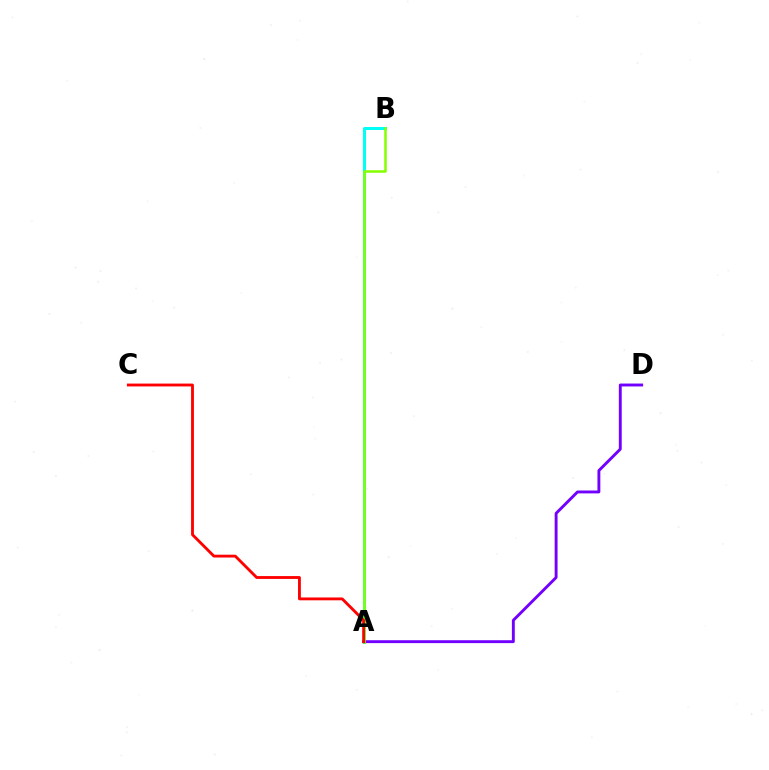{('A', 'B'): [{'color': '#00fff6', 'line_style': 'solid', 'thickness': 2.18}, {'color': '#84ff00', 'line_style': 'solid', 'thickness': 1.82}], ('A', 'D'): [{'color': '#7200ff', 'line_style': 'solid', 'thickness': 2.08}], ('A', 'C'): [{'color': '#ff0000', 'line_style': 'solid', 'thickness': 2.05}]}